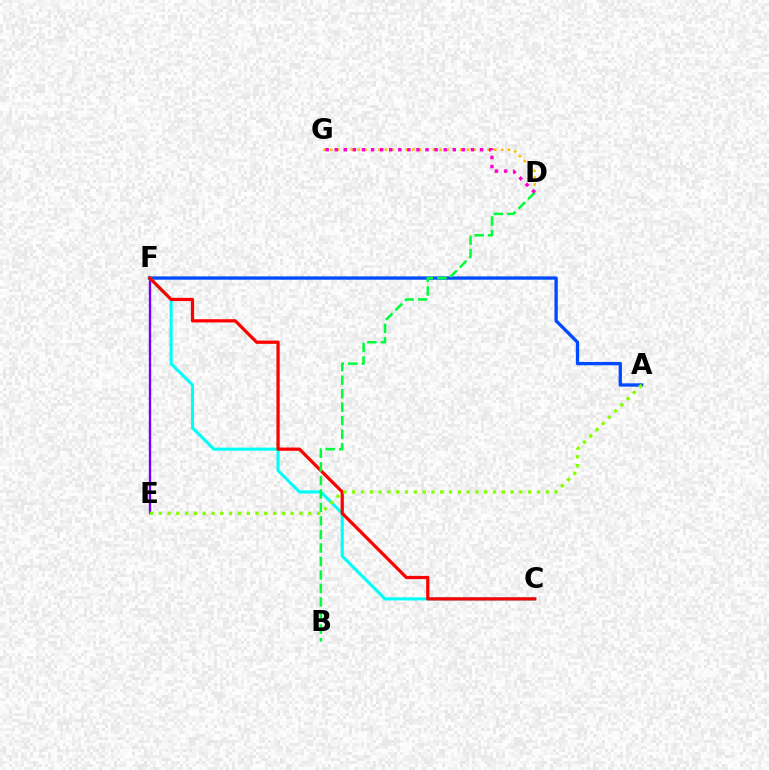{('A', 'F'): [{'color': '#004bff', 'line_style': 'solid', 'thickness': 2.39}], ('D', 'G'): [{'color': '#ffbd00', 'line_style': 'dotted', 'thickness': 1.86}, {'color': '#ff00cf', 'line_style': 'dotted', 'thickness': 2.47}], ('E', 'F'): [{'color': '#7200ff', 'line_style': 'solid', 'thickness': 1.7}], ('C', 'F'): [{'color': '#00fff6', 'line_style': 'solid', 'thickness': 2.23}, {'color': '#ff0000', 'line_style': 'solid', 'thickness': 2.33}], ('B', 'D'): [{'color': '#00ff39', 'line_style': 'dashed', 'thickness': 1.84}], ('A', 'E'): [{'color': '#84ff00', 'line_style': 'dotted', 'thickness': 2.39}]}